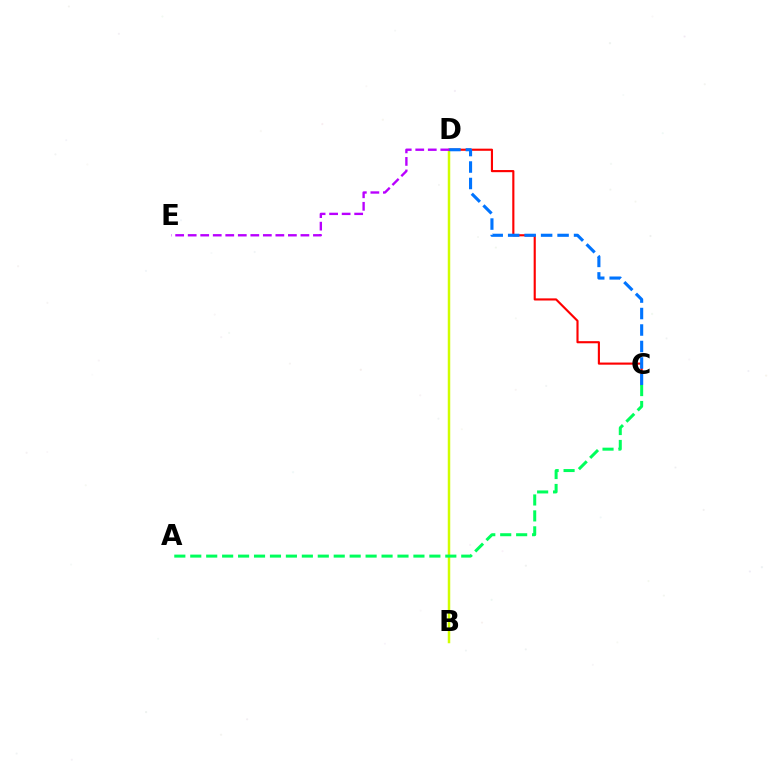{('B', 'D'): [{'color': '#d1ff00', 'line_style': 'solid', 'thickness': 1.79}], ('C', 'D'): [{'color': '#ff0000', 'line_style': 'solid', 'thickness': 1.54}, {'color': '#0074ff', 'line_style': 'dashed', 'thickness': 2.24}], ('D', 'E'): [{'color': '#b900ff', 'line_style': 'dashed', 'thickness': 1.7}], ('A', 'C'): [{'color': '#00ff5c', 'line_style': 'dashed', 'thickness': 2.17}]}